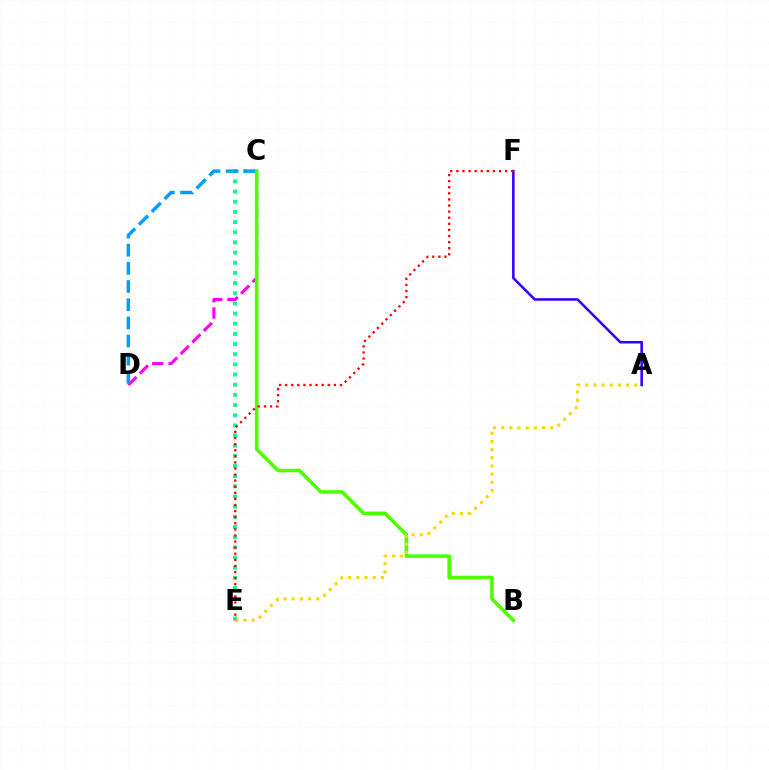{('C', 'E'): [{'color': '#00ff86', 'line_style': 'dotted', 'thickness': 2.76}], ('C', 'D'): [{'color': '#ff00ed', 'line_style': 'dashed', 'thickness': 2.22}, {'color': '#009eff', 'line_style': 'dashed', 'thickness': 2.47}], ('B', 'C'): [{'color': '#4fff00', 'line_style': 'solid', 'thickness': 2.59}], ('A', 'E'): [{'color': '#ffd500', 'line_style': 'dotted', 'thickness': 2.22}], ('A', 'F'): [{'color': '#3700ff', 'line_style': 'solid', 'thickness': 1.84}], ('E', 'F'): [{'color': '#ff0000', 'line_style': 'dotted', 'thickness': 1.65}]}